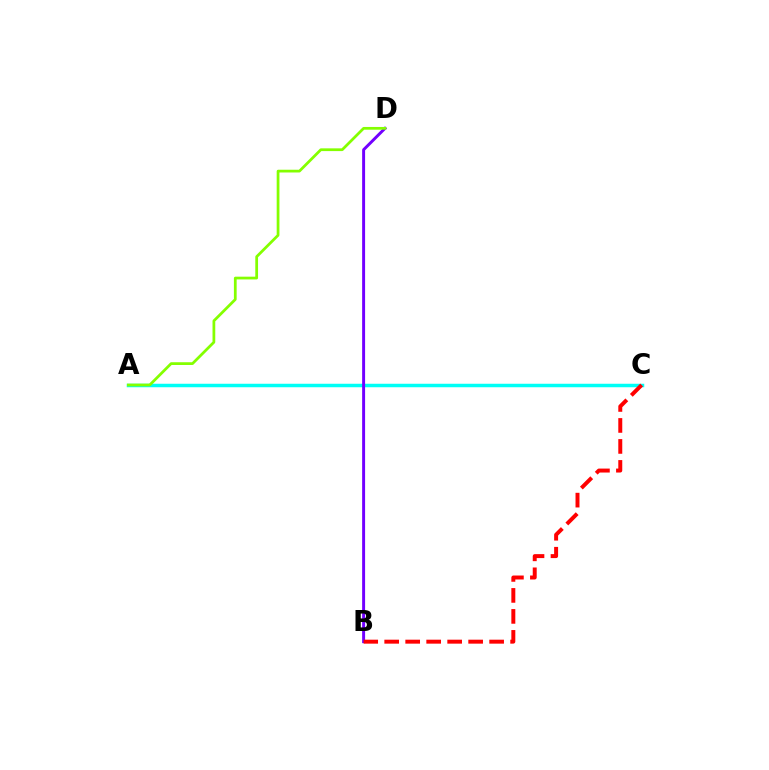{('A', 'C'): [{'color': '#00fff6', 'line_style': 'solid', 'thickness': 2.51}], ('B', 'D'): [{'color': '#7200ff', 'line_style': 'solid', 'thickness': 2.12}], ('A', 'D'): [{'color': '#84ff00', 'line_style': 'solid', 'thickness': 1.98}], ('B', 'C'): [{'color': '#ff0000', 'line_style': 'dashed', 'thickness': 2.85}]}